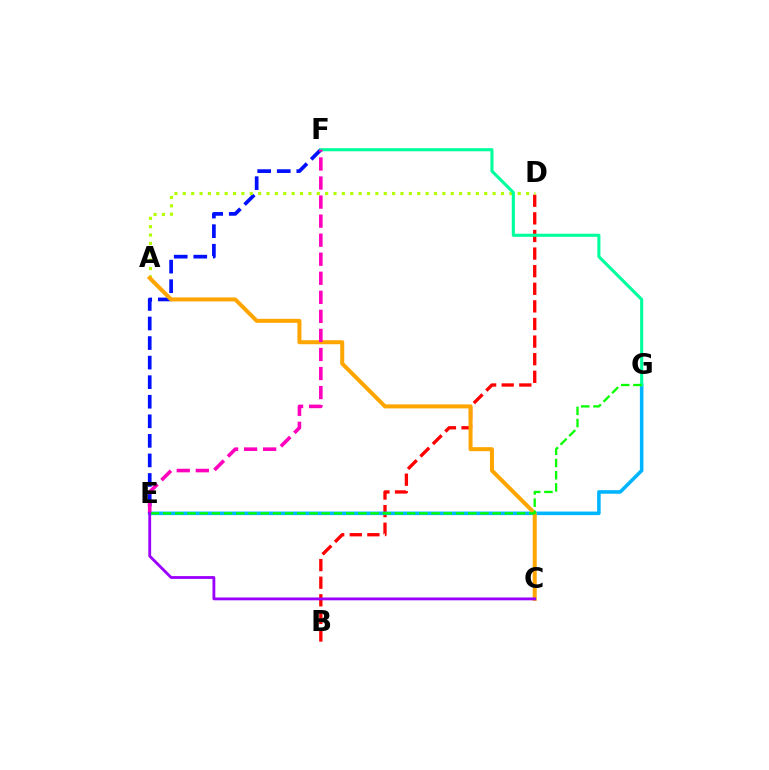{('E', 'F'): [{'color': '#0010ff', 'line_style': 'dashed', 'thickness': 2.66}, {'color': '#ff00bd', 'line_style': 'dashed', 'thickness': 2.59}], ('B', 'D'): [{'color': '#ff0000', 'line_style': 'dashed', 'thickness': 2.39}], ('A', 'D'): [{'color': '#b3ff00', 'line_style': 'dotted', 'thickness': 2.27}], ('E', 'G'): [{'color': '#00b5ff', 'line_style': 'solid', 'thickness': 2.56}, {'color': '#08ff00', 'line_style': 'dashed', 'thickness': 1.66}], ('A', 'C'): [{'color': '#ffa500', 'line_style': 'solid', 'thickness': 2.89}], ('F', 'G'): [{'color': '#00ff9d', 'line_style': 'solid', 'thickness': 2.23}], ('C', 'E'): [{'color': '#9b00ff', 'line_style': 'solid', 'thickness': 2.03}]}